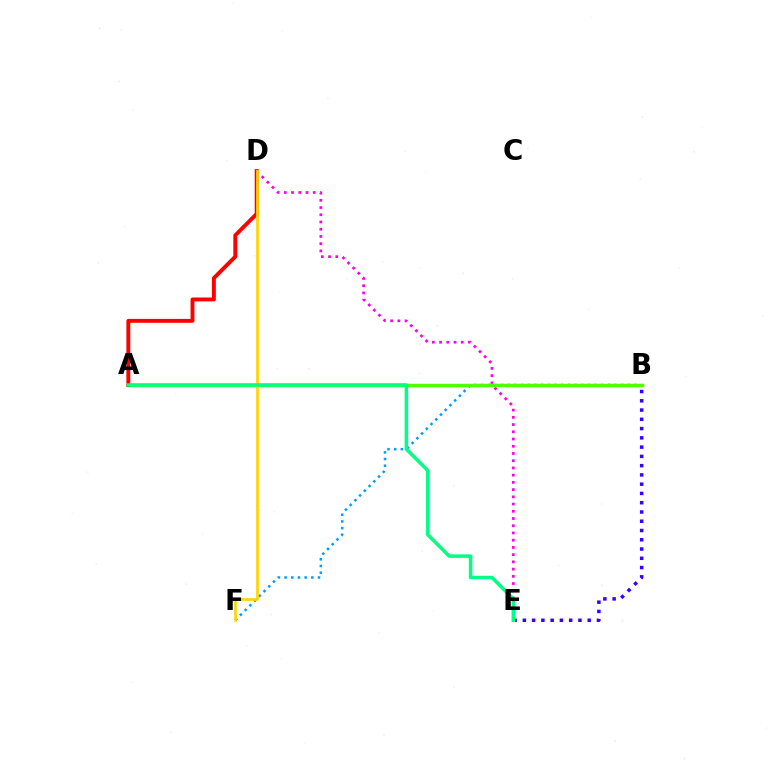{('B', 'F'): [{'color': '#009eff', 'line_style': 'dotted', 'thickness': 1.81}], ('D', 'E'): [{'color': '#ff00ed', 'line_style': 'dotted', 'thickness': 1.96}], ('A', 'B'): [{'color': '#4fff00', 'line_style': 'solid', 'thickness': 2.52}], ('A', 'D'): [{'color': '#ff0000', 'line_style': 'solid', 'thickness': 2.8}], ('B', 'E'): [{'color': '#3700ff', 'line_style': 'dotted', 'thickness': 2.52}], ('D', 'F'): [{'color': '#ffd500', 'line_style': 'solid', 'thickness': 1.93}], ('A', 'E'): [{'color': '#00ff86', 'line_style': 'solid', 'thickness': 2.52}]}